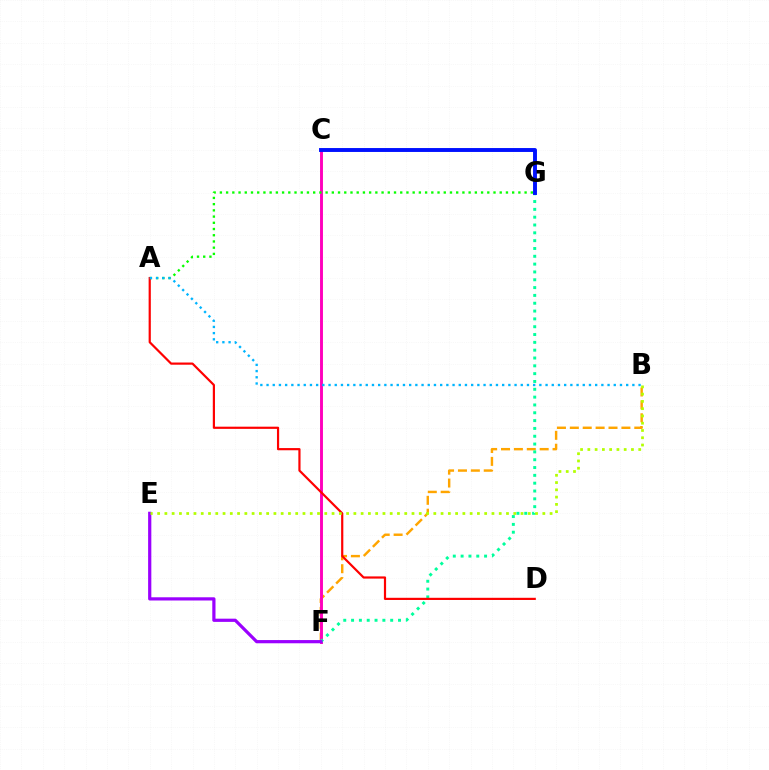{('B', 'F'): [{'color': '#ffa500', 'line_style': 'dashed', 'thickness': 1.75}], ('C', 'F'): [{'color': '#ff00bd', 'line_style': 'solid', 'thickness': 2.1}], ('F', 'G'): [{'color': '#00ff9d', 'line_style': 'dotted', 'thickness': 2.13}], ('A', 'G'): [{'color': '#08ff00', 'line_style': 'dotted', 'thickness': 1.69}], ('A', 'D'): [{'color': '#ff0000', 'line_style': 'solid', 'thickness': 1.58}], ('E', 'F'): [{'color': '#9b00ff', 'line_style': 'solid', 'thickness': 2.31}], ('A', 'B'): [{'color': '#00b5ff', 'line_style': 'dotted', 'thickness': 1.68}], ('B', 'E'): [{'color': '#b3ff00', 'line_style': 'dotted', 'thickness': 1.97}], ('C', 'G'): [{'color': '#0010ff', 'line_style': 'solid', 'thickness': 2.81}]}